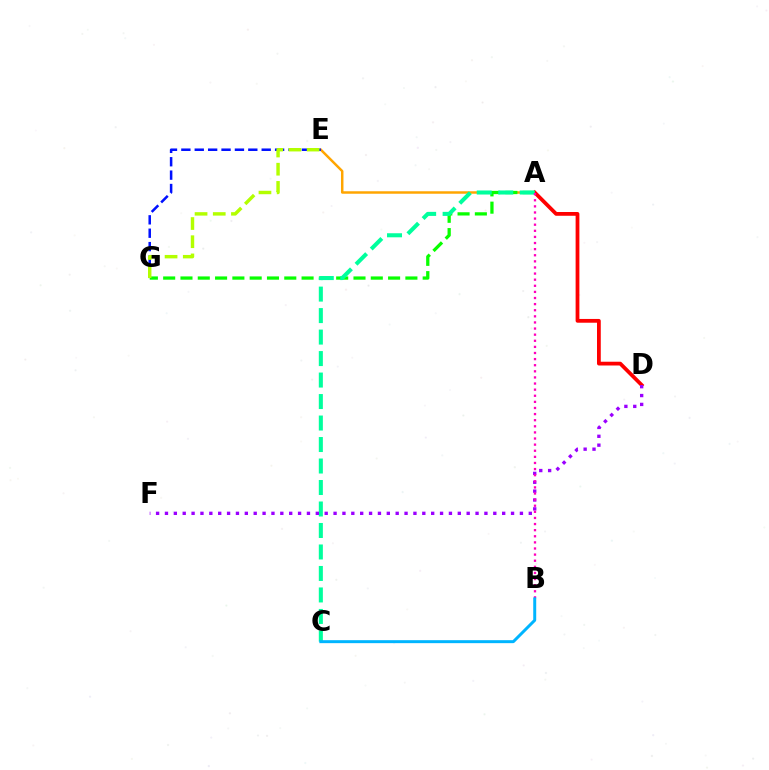{('A', 'E'): [{'color': '#ffa500', 'line_style': 'solid', 'thickness': 1.78}], ('A', 'D'): [{'color': '#ff0000', 'line_style': 'solid', 'thickness': 2.71}], ('A', 'G'): [{'color': '#08ff00', 'line_style': 'dashed', 'thickness': 2.35}], ('A', 'C'): [{'color': '#00ff9d', 'line_style': 'dashed', 'thickness': 2.92}], ('D', 'F'): [{'color': '#9b00ff', 'line_style': 'dotted', 'thickness': 2.41}], ('A', 'B'): [{'color': '#ff00bd', 'line_style': 'dotted', 'thickness': 1.66}], ('B', 'C'): [{'color': '#00b5ff', 'line_style': 'solid', 'thickness': 2.14}], ('E', 'G'): [{'color': '#0010ff', 'line_style': 'dashed', 'thickness': 1.82}, {'color': '#b3ff00', 'line_style': 'dashed', 'thickness': 2.47}]}